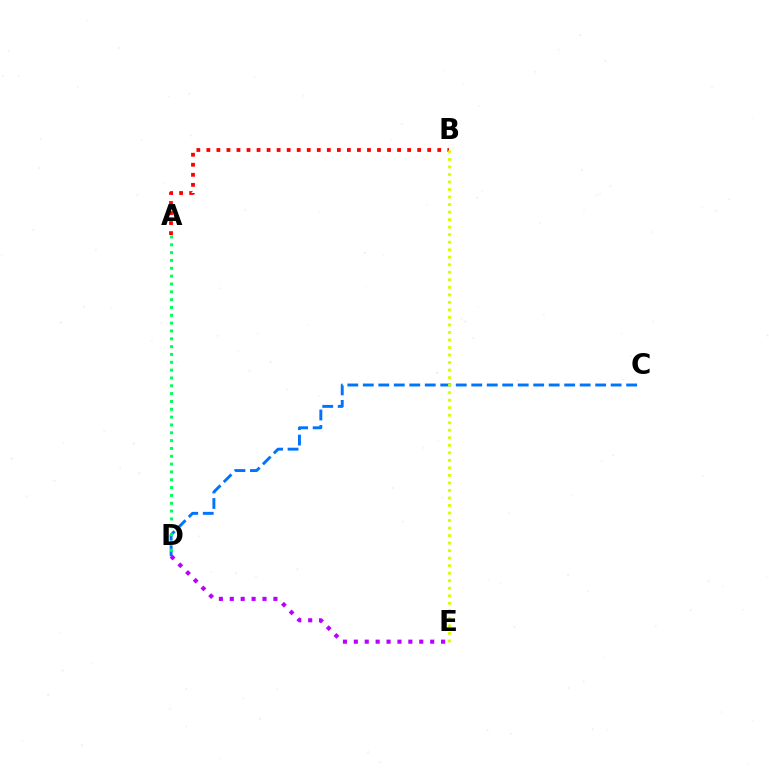{('C', 'D'): [{'color': '#0074ff', 'line_style': 'dashed', 'thickness': 2.1}], ('A', 'D'): [{'color': '#00ff5c', 'line_style': 'dotted', 'thickness': 2.13}], ('A', 'B'): [{'color': '#ff0000', 'line_style': 'dotted', 'thickness': 2.73}], ('B', 'E'): [{'color': '#d1ff00', 'line_style': 'dotted', 'thickness': 2.04}], ('D', 'E'): [{'color': '#b900ff', 'line_style': 'dotted', 'thickness': 2.96}]}